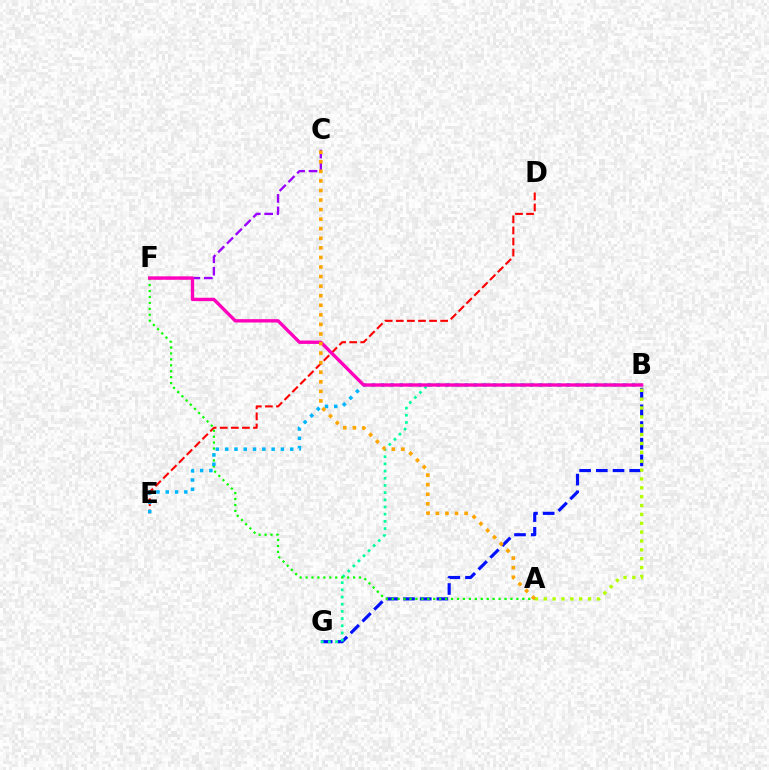{('D', 'E'): [{'color': '#ff0000', 'line_style': 'dashed', 'thickness': 1.51}], ('C', 'F'): [{'color': '#9b00ff', 'line_style': 'dashed', 'thickness': 1.69}], ('B', 'G'): [{'color': '#0010ff', 'line_style': 'dashed', 'thickness': 2.27}, {'color': '#00ff9d', 'line_style': 'dotted', 'thickness': 1.95}], ('A', 'F'): [{'color': '#08ff00', 'line_style': 'dotted', 'thickness': 1.61}], ('B', 'E'): [{'color': '#00b5ff', 'line_style': 'dotted', 'thickness': 2.52}], ('A', 'B'): [{'color': '#b3ff00', 'line_style': 'dotted', 'thickness': 2.41}], ('B', 'F'): [{'color': '#ff00bd', 'line_style': 'solid', 'thickness': 2.42}], ('A', 'C'): [{'color': '#ffa500', 'line_style': 'dotted', 'thickness': 2.6}]}